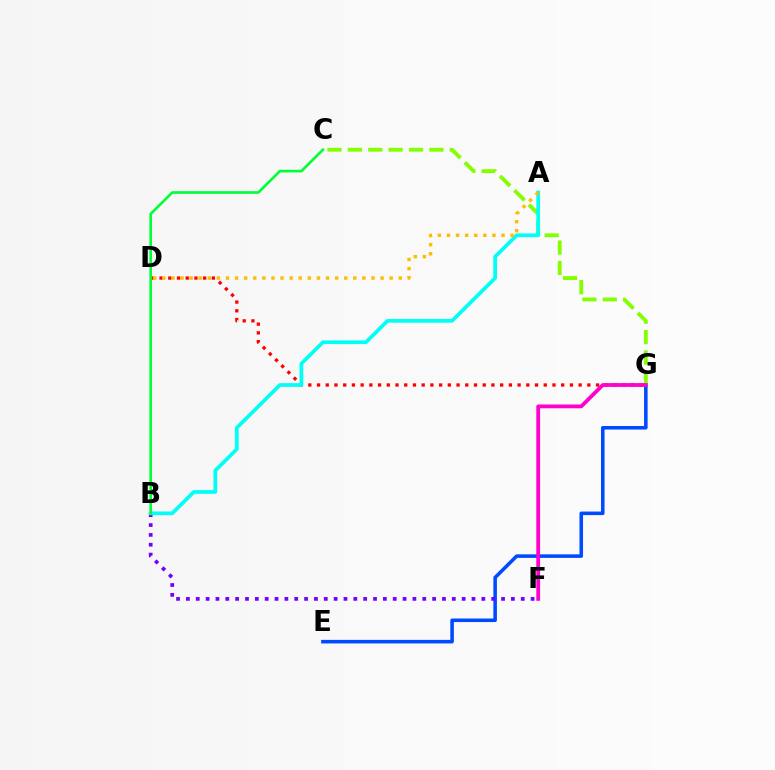{('E', 'G'): [{'color': '#004bff', 'line_style': 'solid', 'thickness': 2.56}], ('D', 'G'): [{'color': '#ff0000', 'line_style': 'dotted', 'thickness': 2.37}], ('C', 'G'): [{'color': '#84ff00', 'line_style': 'dashed', 'thickness': 2.77}], ('B', 'F'): [{'color': '#7200ff', 'line_style': 'dotted', 'thickness': 2.68}], ('A', 'B'): [{'color': '#00fff6', 'line_style': 'solid', 'thickness': 2.68}], ('B', 'C'): [{'color': '#00ff39', 'line_style': 'solid', 'thickness': 1.9}], ('A', 'D'): [{'color': '#ffbd00', 'line_style': 'dotted', 'thickness': 2.47}], ('F', 'G'): [{'color': '#ff00cf', 'line_style': 'solid', 'thickness': 2.73}]}